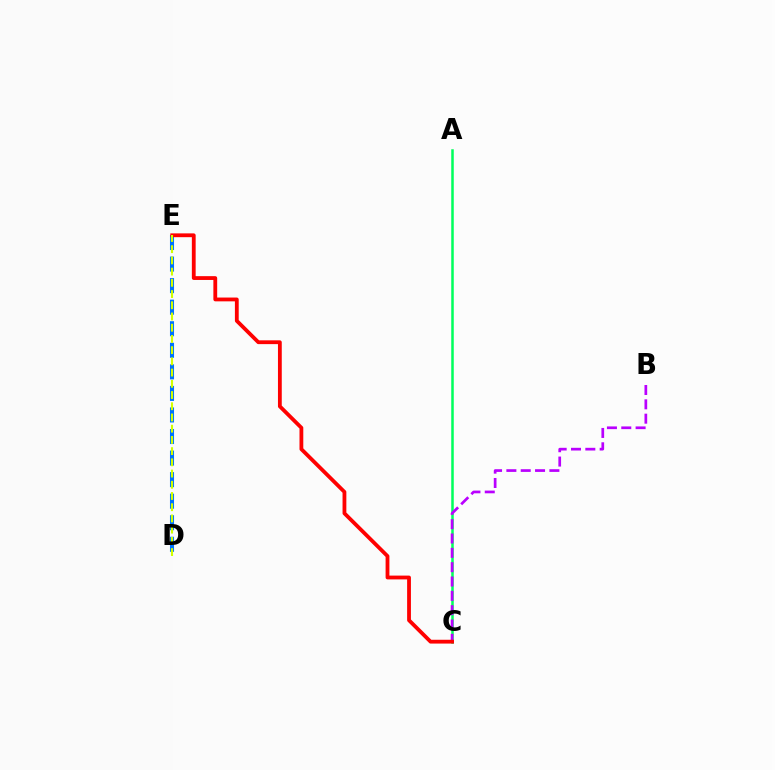{('A', 'C'): [{'color': '#00ff5c', 'line_style': 'solid', 'thickness': 1.81}], ('B', 'C'): [{'color': '#b900ff', 'line_style': 'dashed', 'thickness': 1.95}], ('D', 'E'): [{'color': '#0074ff', 'line_style': 'dashed', 'thickness': 2.93}, {'color': '#d1ff00', 'line_style': 'dashed', 'thickness': 1.52}], ('C', 'E'): [{'color': '#ff0000', 'line_style': 'solid', 'thickness': 2.74}]}